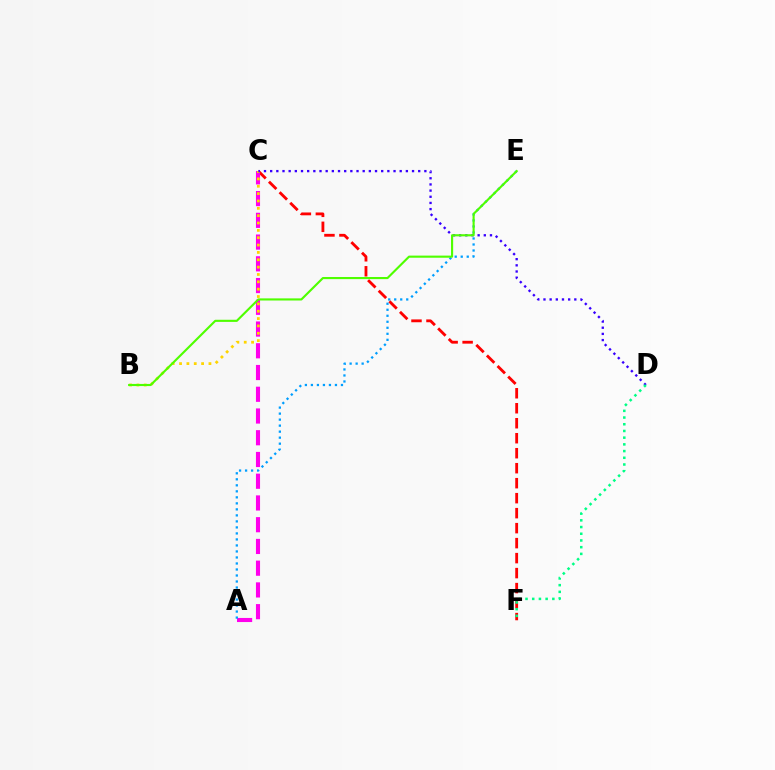{('C', 'F'): [{'color': '#ff0000', 'line_style': 'dashed', 'thickness': 2.04}], ('A', 'C'): [{'color': '#ff00ed', 'line_style': 'dashed', 'thickness': 2.95}], ('B', 'C'): [{'color': '#ffd500', 'line_style': 'dotted', 'thickness': 2.0}], ('A', 'E'): [{'color': '#009eff', 'line_style': 'dotted', 'thickness': 1.63}], ('C', 'D'): [{'color': '#3700ff', 'line_style': 'dotted', 'thickness': 1.68}], ('B', 'E'): [{'color': '#4fff00', 'line_style': 'solid', 'thickness': 1.53}], ('D', 'F'): [{'color': '#00ff86', 'line_style': 'dotted', 'thickness': 1.82}]}